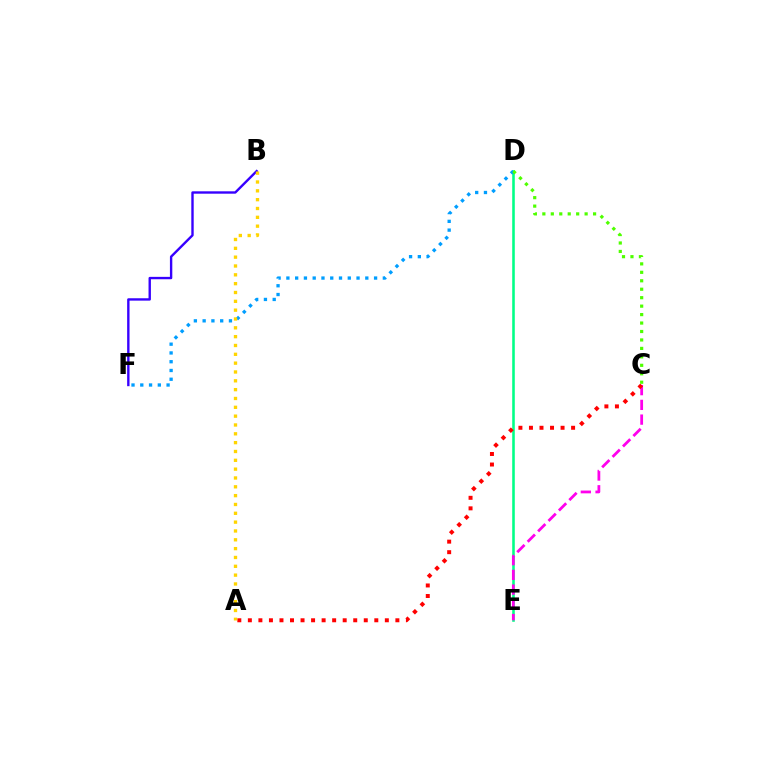{('D', 'E'): [{'color': '#00ff86', 'line_style': 'solid', 'thickness': 1.86}], ('B', 'F'): [{'color': '#3700ff', 'line_style': 'solid', 'thickness': 1.71}], ('C', 'E'): [{'color': '#ff00ed', 'line_style': 'dashed', 'thickness': 2.0}], ('D', 'F'): [{'color': '#009eff', 'line_style': 'dotted', 'thickness': 2.38}], ('A', 'C'): [{'color': '#ff0000', 'line_style': 'dotted', 'thickness': 2.86}], ('A', 'B'): [{'color': '#ffd500', 'line_style': 'dotted', 'thickness': 2.4}], ('C', 'D'): [{'color': '#4fff00', 'line_style': 'dotted', 'thickness': 2.3}]}